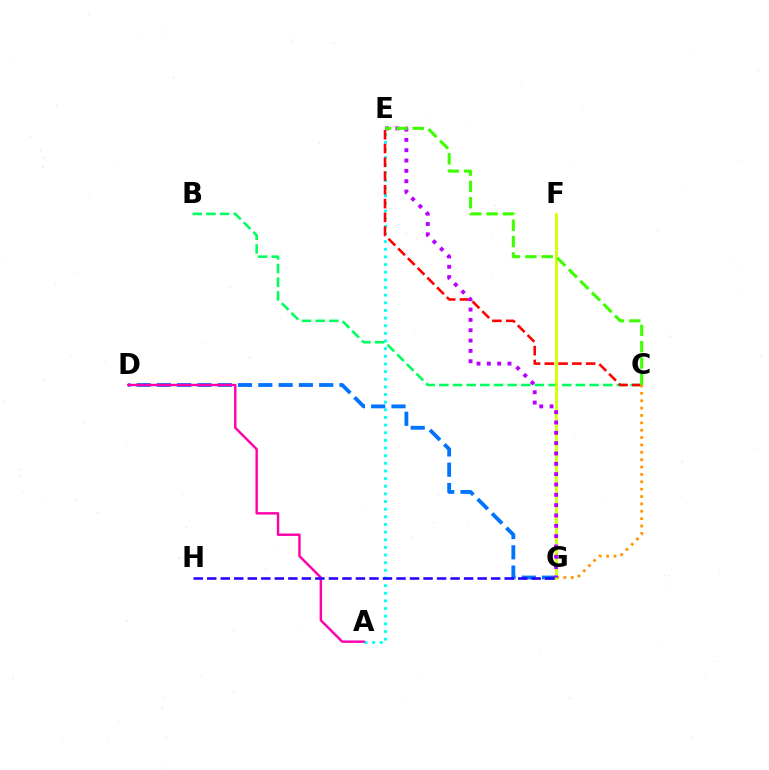{('A', 'E'): [{'color': '#00fff6', 'line_style': 'dotted', 'thickness': 2.08}], ('D', 'G'): [{'color': '#0074ff', 'line_style': 'dashed', 'thickness': 2.76}], ('B', 'C'): [{'color': '#00ff5c', 'line_style': 'dashed', 'thickness': 1.86}], ('C', 'E'): [{'color': '#ff0000', 'line_style': 'dashed', 'thickness': 1.87}, {'color': '#3dff00', 'line_style': 'dashed', 'thickness': 2.22}], ('C', 'G'): [{'color': '#ff9400', 'line_style': 'dotted', 'thickness': 2.0}], ('F', 'G'): [{'color': '#d1ff00', 'line_style': 'solid', 'thickness': 2.02}], ('E', 'G'): [{'color': '#b900ff', 'line_style': 'dotted', 'thickness': 2.81}], ('A', 'D'): [{'color': '#ff00ac', 'line_style': 'solid', 'thickness': 1.74}], ('G', 'H'): [{'color': '#2500ff', 'line_style': 'dashed', 'thickness': 1.84}]}